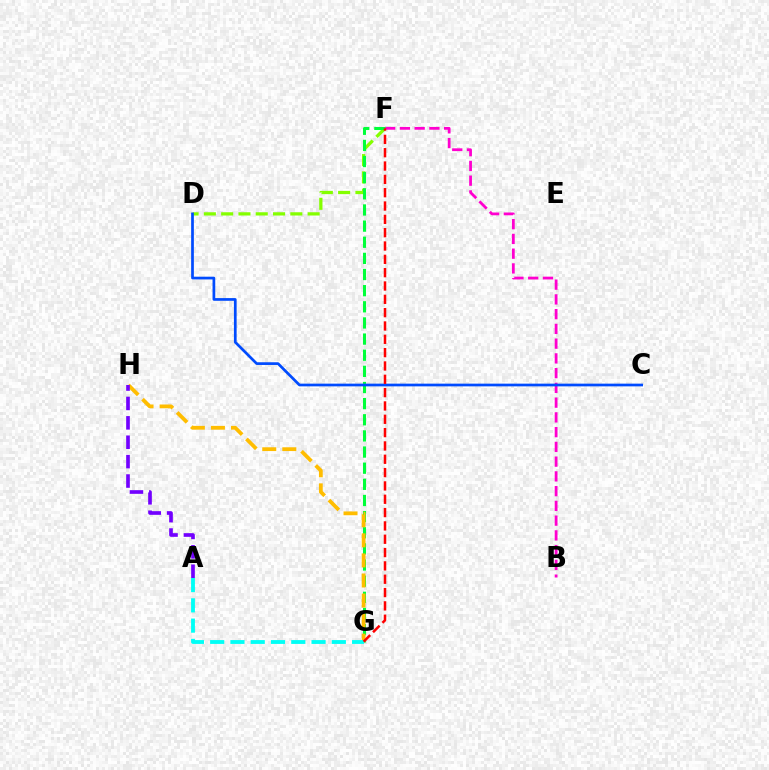{('B', 'F'): [{'color': '#ff00cf', 'line_style': 'dashed', 'thickness': 2.0}], ('D', 'F'): [{'color': '#84ff00', 'line_style': 'dashed', 'thickness': 2.35}], ('F', 'G'): [{'color': '#00ff39', 'line_style': 'dashed', 'thickness': 2.19}, {'color': '#ff0000', 'line_style': 'dashed', 'thickness': 1.81}], ('C', 'D'): [{'color': '#004bff', 'line_style': 'solid', 'thickness': 1.95}], ('G', 'H'): [{'color': '#ffbd00', 'line_style': 'dashed', 'thickness': 2.73}], ('A', 'G'): [{'color': '#00fff6', 'line_style': 'dashed', 'thickness': 2.75}], ('A', 'H'): [{'color': '#7200ff', 'line_style': 'dashed', 'thickness': 2.64}]}